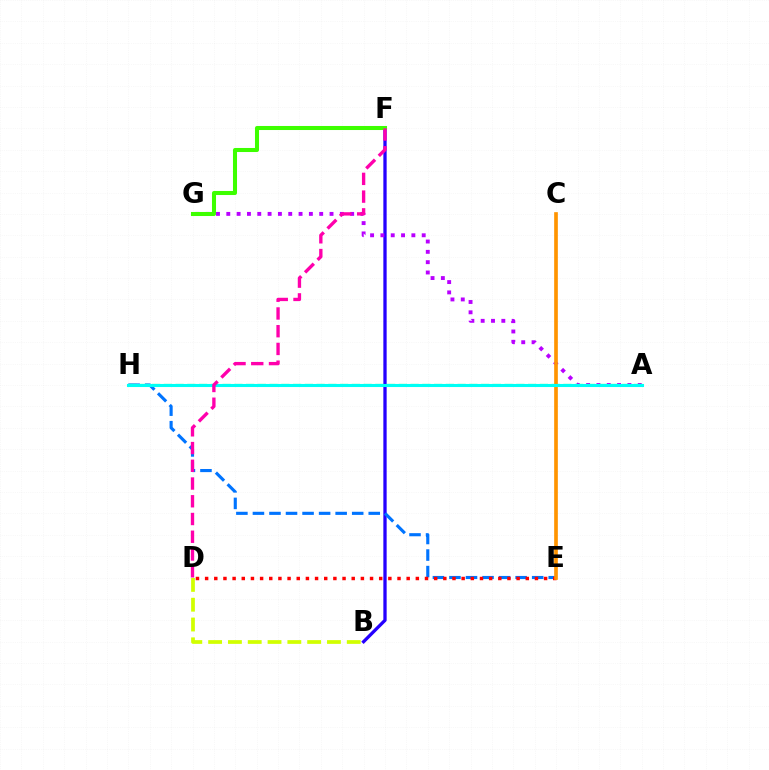{('B', 'F'): [{'color': '#2500ff', 'line_style': 'solid', 'thickness': 2.37}], ('A', 'G'): [{'color': '#b900ff', 'line_style': 'dotted', 'thickness': 2.8}], ('E', 'H'): [{'color': '#0074ff', 'line_style': 'dashed', 'thickness': 2.25}], ('A', 'H'): [{'color': '#00ff5c', 'line_style': 'dashed', 'thickness': 1.6}, {'color': '#00fff6', 'line_style': 'solid', 'thickness': 2.21}], ('F', 'G'): [{'color': '#3dff00', 'line_style': 'solid', 'thickness': 2.92}], ('D', 'E'): [{'color': '#ff0000', 'line_style': 'dotted', 'thickness': 2.49}], ('C', 'E'): [{'color': '#ff9400', 'line_style': 'solid', 'thickness': 2.65}], ('B', 'D'): [{'color': '#d1ff00', 'line_style': 'dashed', 'thickness': 2.69}], ('D', 'F'): [{'color': '#ff00ac', 'line_style': 'dashed', 'thickness': 2.41}]}